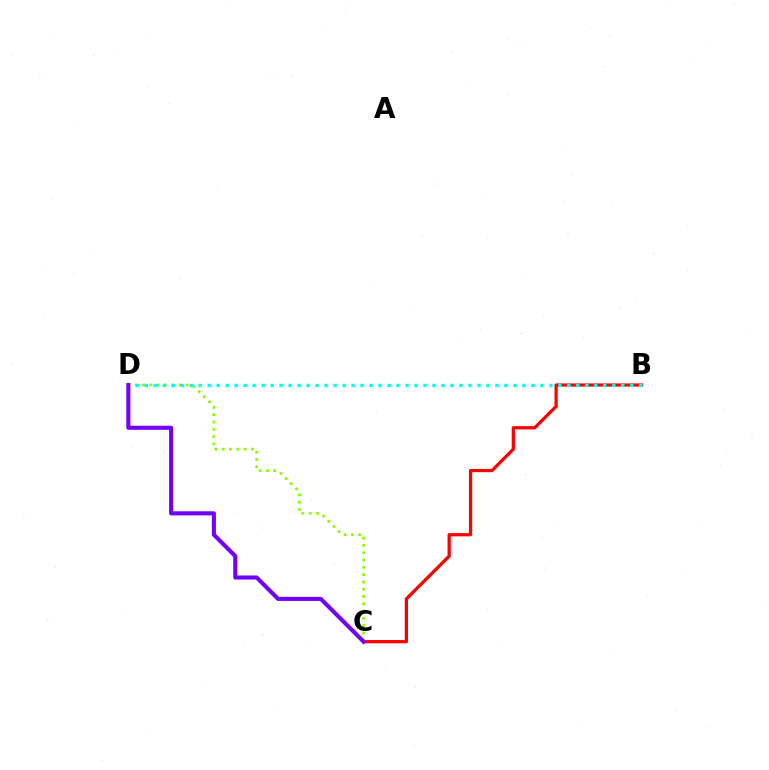{('B', 'C'): [{'color': '#ff0000', 'line_style': 'solid', 'thickness': 2.33}], ('C', 'D'): [{'color': '#84ff00', 'line_style': 'dotted', 'thickness': 1.98}, {'color': '#7200ff', 'line_style': 'solid', 'thickness': 2.94}], ('B', 'D'): [{'color': '#00fff6', 'line_style': 'dotted', 'thickness': 2.44}]}